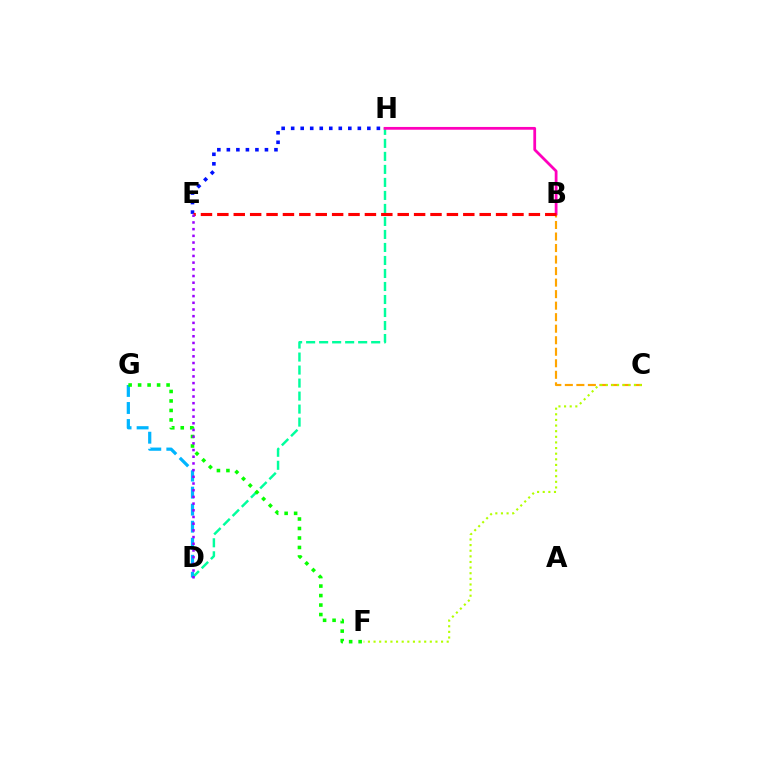{('B', 'C'): [{'color': '#ffa500', 'line_style': 'dashed', 'thickness': 1.57}], ('D', 'H'): [{'color': '#00ff9d', 'line_style': 'dashed', 'thickness': 1.77}], ('E', 'H'): [{'color': '#0010ff', 'line_style': 'dotted', 'thickness': 2.59}], ('D', 'G'): [{'color': '#00b5ff', 'line_style': 'dashed', 'thickness': 2.31}], ('B', 'H'): [{'color': '#ff00bd', 'line_style': 'solid', 'thickness': 1.99}], ('B', 'E'): [{'color': '#ff0000', 'line_style': 'dashed', 'thickness': 2.23}], ('F', 'G'): [{'color': '#08ff00', 'line_style': 'dotted', 'thickness': 2.58}], ('C', 'F'): [{'color': '#b3ff00', 'line_style': 'dotted', 'thickness': 1.53}], ('D', 'E'): [{'color': '#9b00ff', 'line_style': 'dotted', 'thickness': 1.82}]}